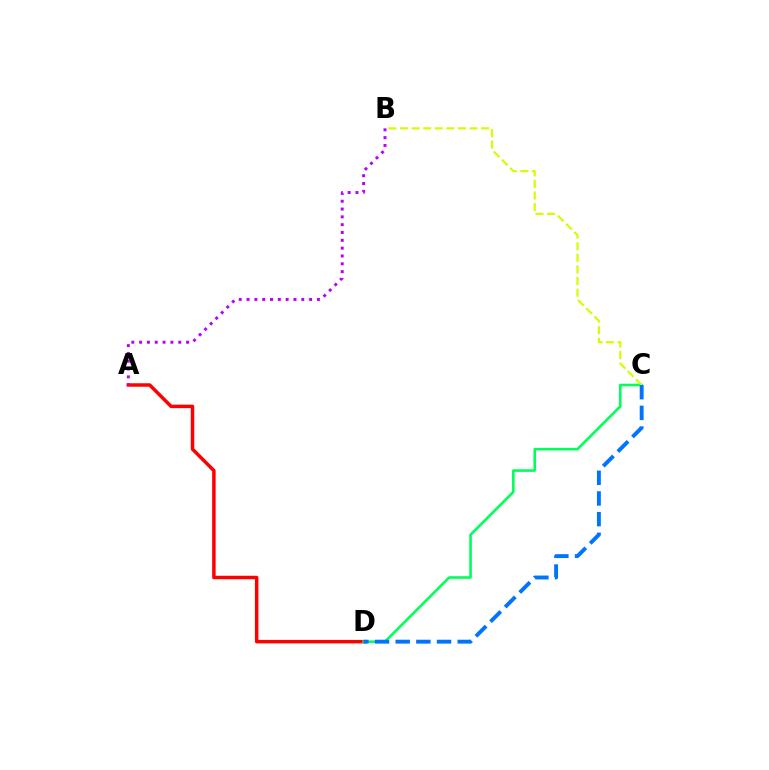{('A', 'D'): [{'color': '#ff0000', 'line_style': 'solid', 'thickness': 2.5}], ('C', 'D'): [{'color': '#00ff5c', 'line_style': 'solid', 'thickness': 1.87}, {'color': '#0074ff', 'line_style': 'dashed', 'thickness': 2.81}], ('B', 'C'): [{'color': '#d1ff00', 'line_style': 'dashed', 'thickness': 1.57}], ('A', 'B'): [{'color': '#b900ff', 'line_style': 'dotted', 'thickness': 2.12}]}